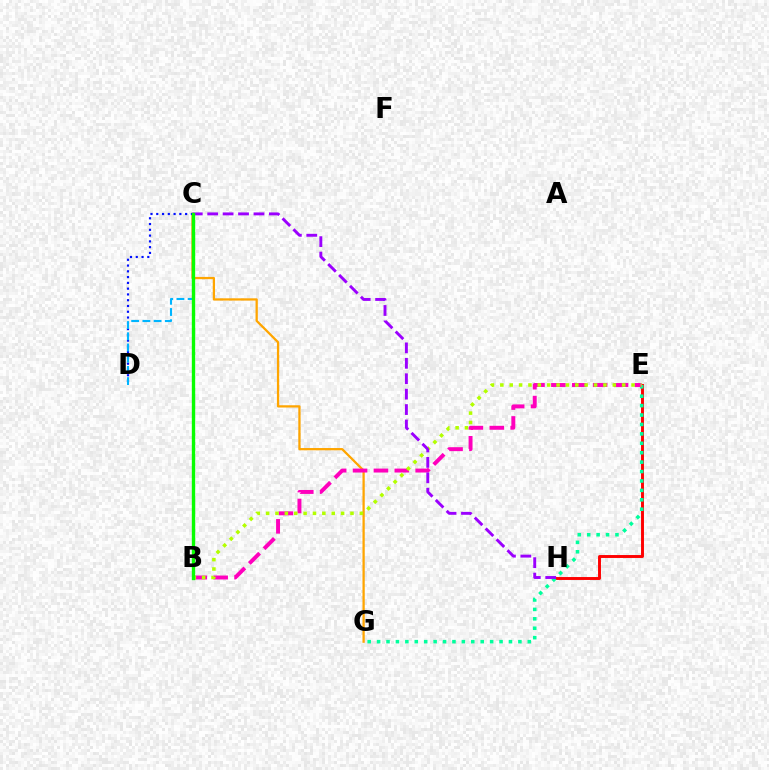{('C', 'G'): [{'color': '#ffa500', 'line_style': 'solid', 'thickness': 1.64}], ('E', 'H'): [{'color': '#ff0000', 'line_style': 'solid', 'thickness': 2.1}], ('C', 'D'): [{'color': '#0010ff', 'line_style': 'dotted', 'thickness': 1.57}, {'color': '#00b5ff', 'line_style': 'dashed', 'thickness': 1.52}], ('E', 'G'): [{'color': '#00ff9d', 'line_style': 'dotted', 'thickness': 2.56}], ('B', 'E'): [{'color': '#ff00bd', 'line_style': 'dashed', 'thickness': 2.84}, {'color': '#b3ff00', 'line_style': 'dotted', 'thickness': 2.55}], ('C', 'H'): [{'color': '#9b00ff', 'line_style': 'dashed', 'thickness': 2.09}], ('B', 'C'): [{'color': '#08ff00', 'line_style': 'solid', 'thickness': 2.42}]}